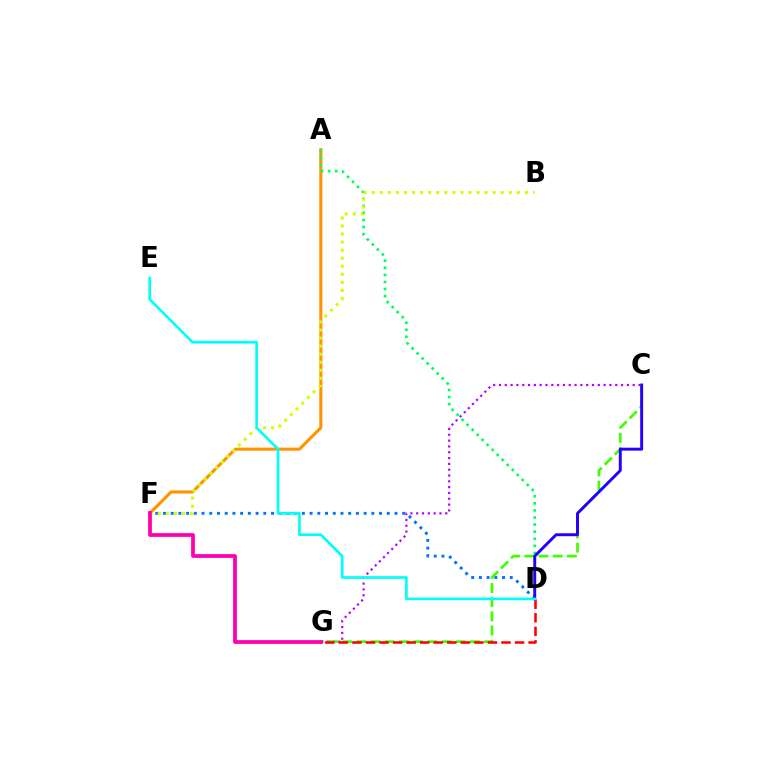{('C', 'G'): [{'color': '#b900ff', 'line_style': 'dotted', 'thickness': 1.58}, {'color': '#3dff00', 'line_style': 'dashed', 'thickness': 1.93}], ('D', 'F'): [{'color': '#0074ff', 'line_style': 'dotted', 'thickness': 2.1}], ('A', 'F'): [{'color': '#ff9400', 'line_style': 'solid', 'thickness': 2.22}], ('A', 'D'): [{'color': '#00ff5c', 'line_style': 'dotted', 'thickness': 1.92}], ('B', 'F'): [{'color': '#d1ff00', 'line_style': 'dotted', 'thickness': 2.19}], ('C', 'D'): [{'color': '#2500ff', 'line_style': 'solid', 'thickness': 2.11}], ('D', 'G'): [{'color': '#ff0000', 'line_style': 'dashed', 'thickness': 1.84}], ('F', 'G'): [{'color': '#ff00ac', 'line_style': 'solid', 'thickness': 2.69}], ('D', 'E'): [{'color': '#00fff6', 'line_style': 'solid', 'thickness': 1.94}]}